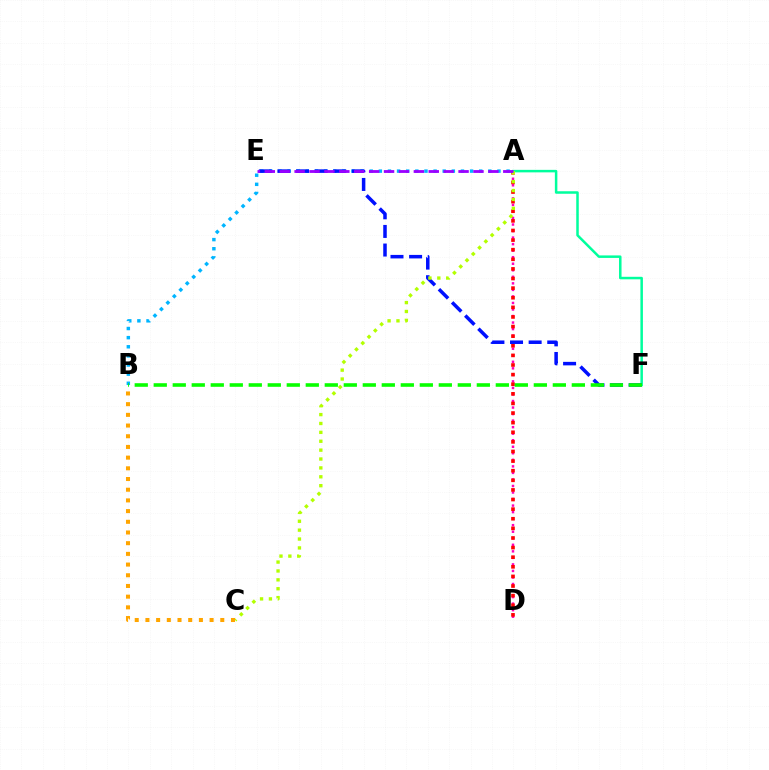{('A', 'D'): [{'color': '#ff00bd', 'line_style': 'dotted', 'thickness': 1.78}, {'color': '#ff0000', 'line_style': 'dotted', 'thickness': 2.61}], ('A', 'F'): [{'color': '#00ff9d', 'line_style': 'solid', 'thickness': 1.81}], ('A', 'B'): [{'color': '#00b5ff', 'line_style': 'dotted', 'thickness': 2.48}], ('E', 'F'): [{'color': '#0010ff', 'line_style': 'dashed', 'thickness': 2.53}], ('B', 'F'): [{'color': '#08ff00', 'line_style': 'dashed', 'thickness': 2.58}], ('A', 'C'): [{'color': '#b3ff00', 'line_style': 'dotted', 'thickness': 2.41}], ('B', 'C'): [{'color': '#ffa500', 'line_style': 'dotted', 'thickness': 2.91}], ('A', 'E'): [{'color': '#9b00ff', 'line_style': 'dashed', 'thickness': 2.02}]}